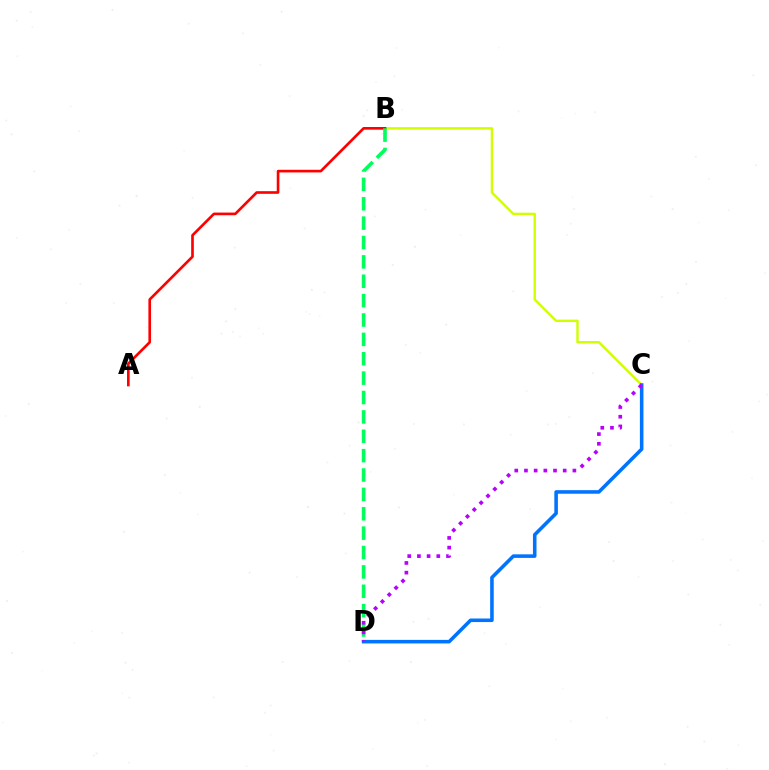{('B', 'C'): [{'color': '#d1ff00', 'line_style': 'solid', 'thickness': 1.74}], ('A', 'B'): [{'color': '#ff0000', 'line_style': 'solid', 'thickness': 1.91}], ('B', 'D'): [{'color': '#00ff5c', 'line_style': 'dashed', 'thickness': 2.63}], ('C', 'D'): [{'color': '#0074ff', 'line_style': 'solid', 'thickness': 2.56}, {'color': '#b900ff', 'line_style': 'dotted', 'thickness': 2.63}]}